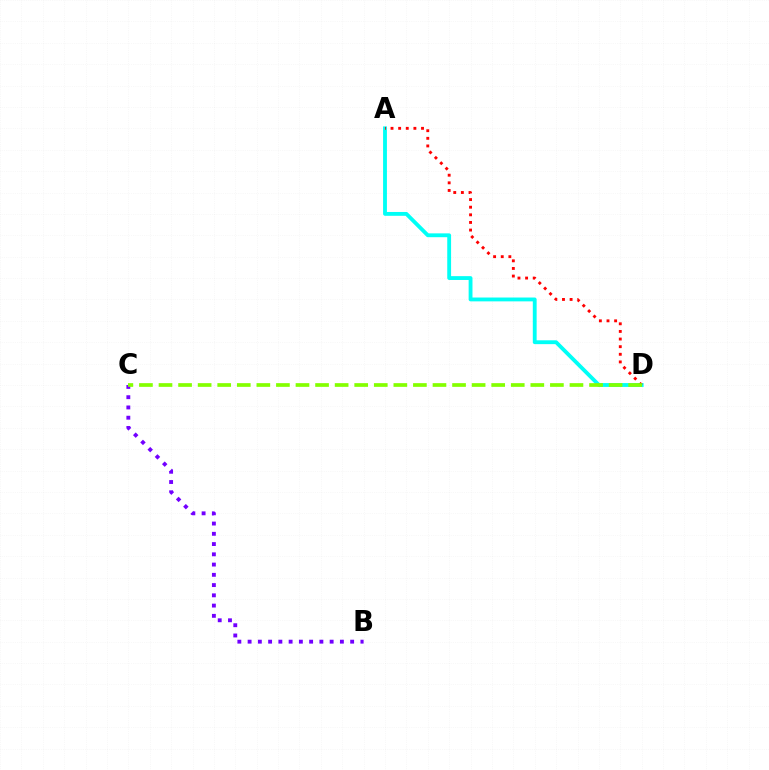{('A', 'D'): [{'color': '#00fff6', 'line_style': 'solid', 'thickness': 2.76}, {'color': '#ff0000', 'line_style': 'dotted', 'thickness': 2.07}], ('B', 'C'): [{'color': '#7200ff', 'line_style': 'dotted', 'thickness': 2.79}], ('C', 'D'): [{'color': '#84ff00', 'line_style': 'dashed', 'thickness': 2.66}]}